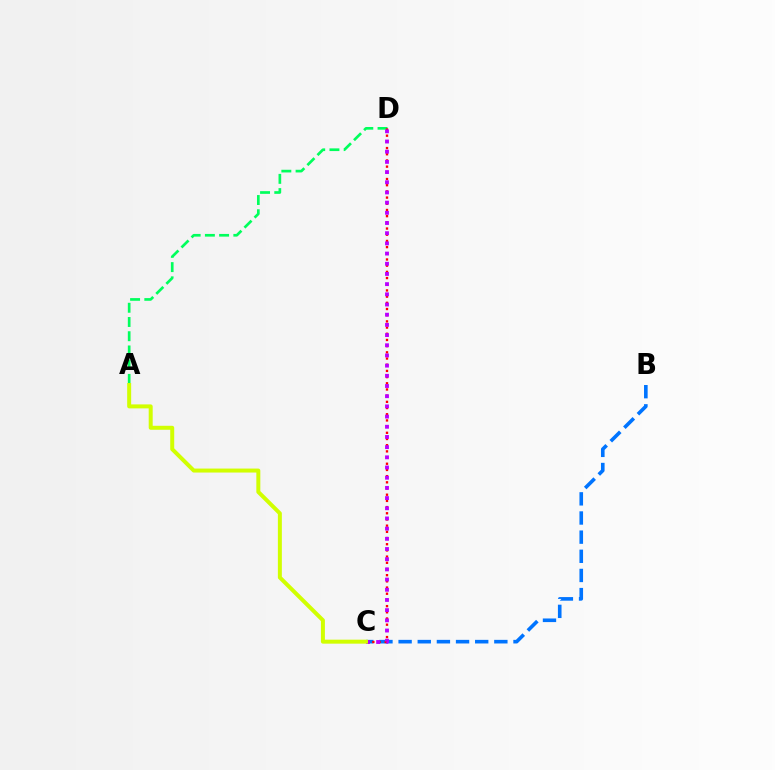{('B', 'C'): [{'color': '#0074ff', 'line_style': 'dashed', 'thickness': 2.6}], ('A', 'D'): [{'color': '#00ff5c', 'line_style': 'dashed', 'thickness': 1.93}], ('C', 'D'): [{'color': '#ff0000', 'line_style': 'dotted', 'thickness': 1.68}, {'color': '#b900ff', 'line_style': 'dotted', 'thickness': 2.77}], ('A', 'C'): [{'color': '#d1ff00', 'line_style': 'solid', 'thickness': 2.87}]}